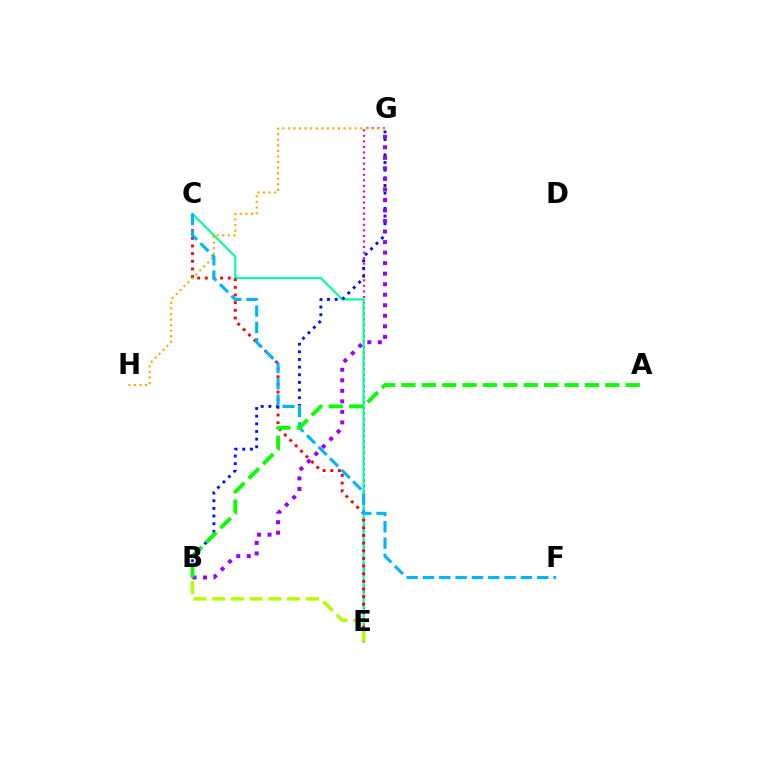{('E', 'G'): [{'color': '#ff00bd', 'line_style': 'dotted', 'thickness': 1.51}], ('C', 'E'): [{'color': '#00ff9d', 'line_style': 'solid', 'thickness': 1.55}, {'color': '#ff0000', 'line_style': 'dotted', 'thickness': 2.08}], ('B', 'E'): [{'color': '#b3ff00', 'line_style': 'dashed', 'thickness': 2.55}], ('G', 'H'): [{'color': '#ffa500', 'line_style': 'dotted', 'thickness': 1.51}], ('B', 'G'): [{'color': '#0010ff', 'line_style': 'dotted', 'thickness': 2.08}, {'color': '#9b00ff', 'line_style': 'dotted', 'thickness': 2.86}], ('C', 'F'): [{'color': '#00b5ff', 'line_style': 'dashed', 'thickness': 2.22}], ('A', 'B'): [{'color': '#08ff00', 'line_style': 'dashed', 'thickness': 2.77}]}